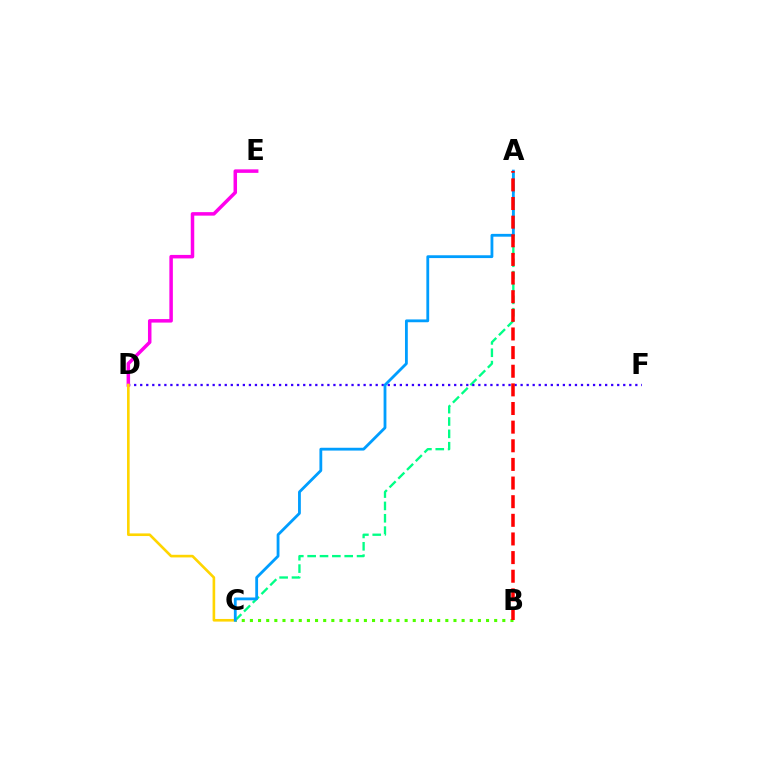{('A', 'C'): [{'color': '#00ff86', 'line_style': 'dashed', 'thickness': 1.68}, {'color': '#009eff', 'line_style': 'solid', 'thickness': 2.02}], ('B', 'C'): [{'color': '#4fff00', 'line_style': 'dotted', 'thickness': 2.21}], ('D', 'F'): [{'color': '#3700ff', 'line_style': 'dotted', 'thickness': 1.64}], ('D', 'E'): [{'color': '#ff00ed', 'line_style': 'solid', 'thickness': 2.52}], ('C', 'D'): [{'color': '#ffd500', 'line_style': 'solid', 'thickness': 1.89}], ('A', 'B'): [{'color': '#ff0000', 'line_style': 'dashed', 'thickness': 2.53}]}